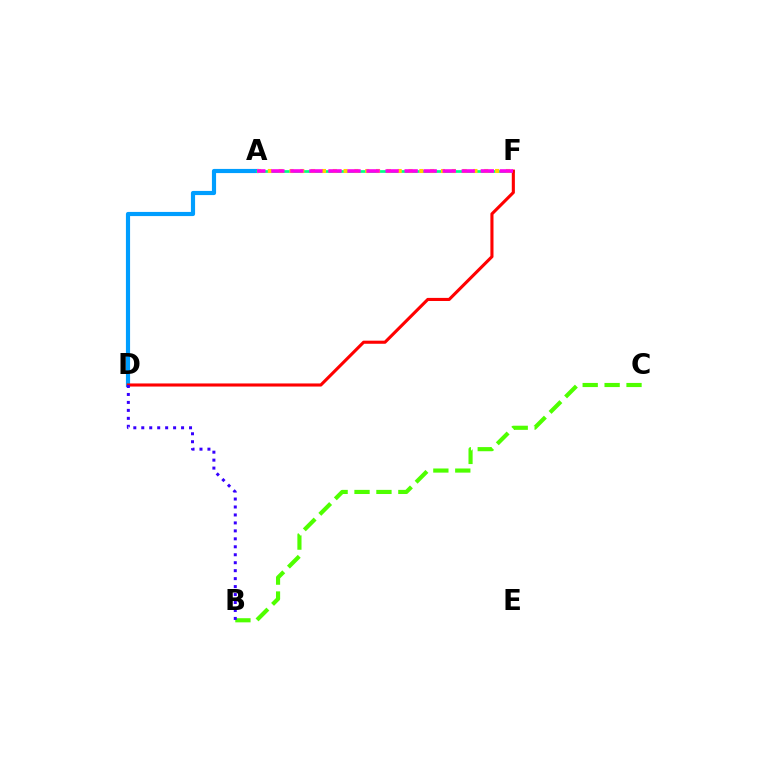{('A', 'D'): [{'color': '#009eff', 'line_style': 'solid', 'thickness': 2.99}], ('B', 'C'): [{'color': '#4fff00', 'line_style': 'dashed', 'thickness': 2.98}], ('A', 'F'): [{'color': '#00ff86', 'line_style': 'solid', 'thickness': 1.94}, {'color': '#ffd500', 'line_style': 'dotted', 'thickness': 2.94}, {'color': '#ff00ed', 'line_style': 'dashed', 'thickness': 2.59}], ('D', 'F'): [{'color': '#ff0000', 'line_style': 'solid', 'thickness': 2.23}], ('B', 'D'): [{'color': '#3700ff', 'line_style': 'dotted', 'thickness': 2.16}]}